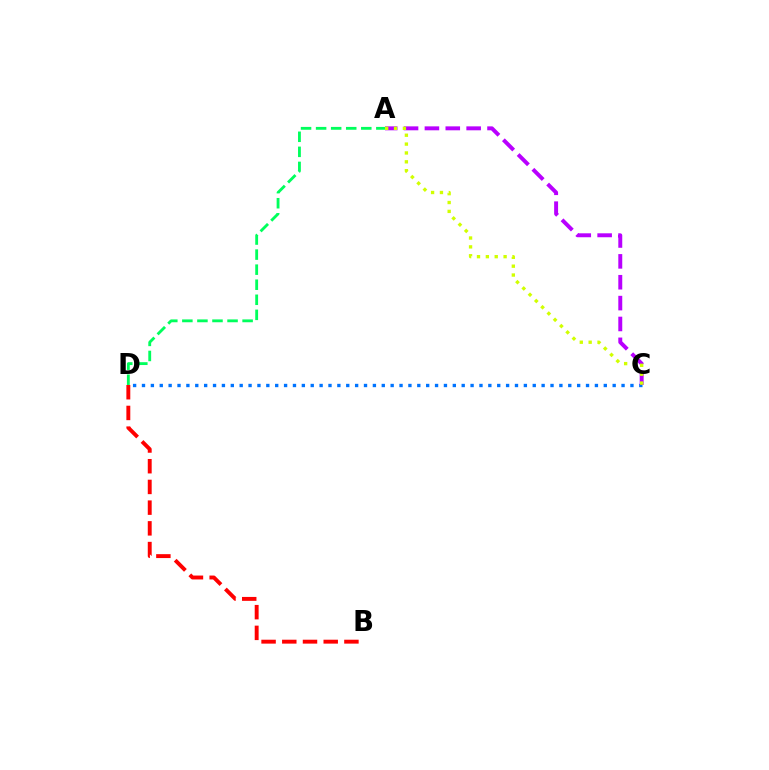{('A', 'D'): [{'color': '#00ff5c', 'line_style': 'dashed', 'thickness': 2.05}], ('C', 'D'): [{'color': '#0074ff', 'line_style': 'dotted', 'thickness': 2.41}], ('A', 'C'): [{'color': '#b900ff', 'line_style': 'dashed', 'thickness': 2.83}, {'color': '#d1ff00', 'line_style': 'dotted', 'thickness': 2.41}], ('B', 'D'): [{'color': '#ff0000', 'line_style': 'dashed', 'thickness': 2.81}]}